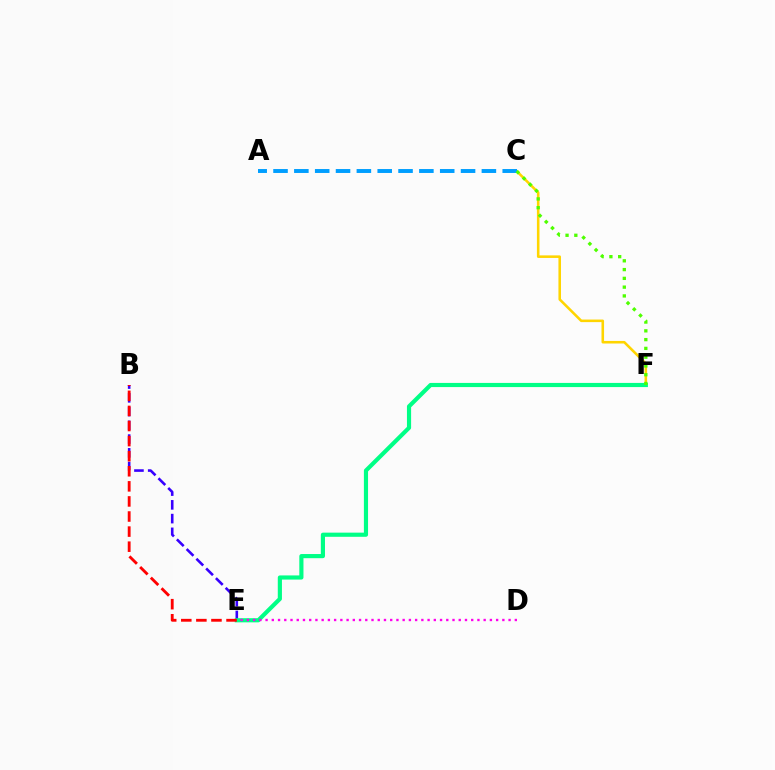{('B', 'E'): [{'color': '#3700ff', 'line_style': 'dashed', 'thickness': 1.87}, {'color': '#ff0000', 'line_style': 'dashed', 'thickness': 2.05}], ('C', 'F'): [{'color': '#ffd500', 'line_style': 'solid', 'thickness': 1.85}, {'color': '#4fff00', 'line_style': 'dotted', 'thickness': 2.38}], ('E', 'F'): [{'color': '#00ff86', 'line_style': 'solid', 'thickness': 2.99}], ('A', 'C'): [{'color': '#009eff', 'line_style': 'dashed', 'thickness': 2.83}], ('D', 'E'): [{'color': '#ff00ed', 'line_style': 'dotted', 'thickness': 1.69}]}